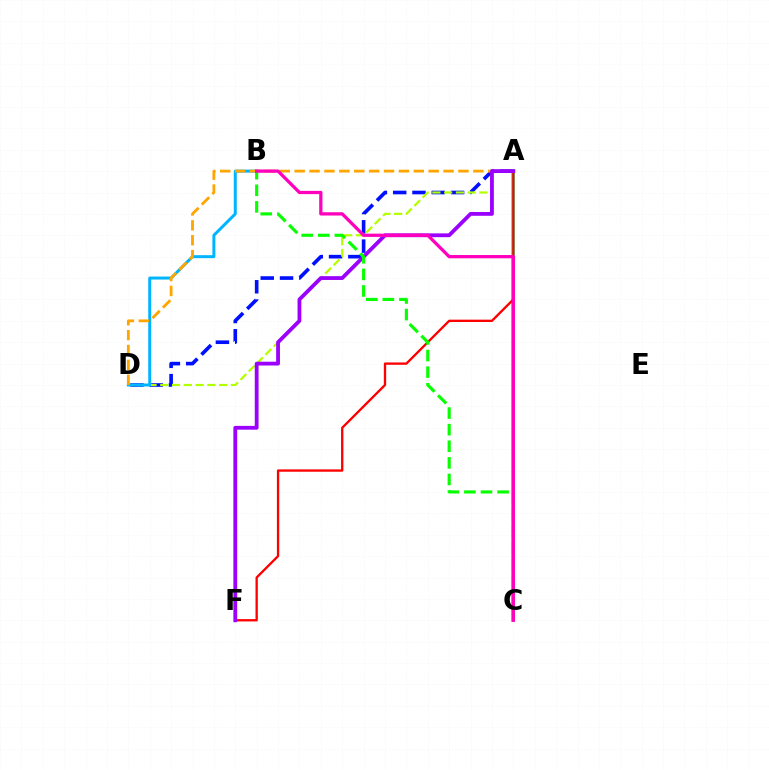{('A', 'D'): [{'color': '#0010ff', 'line_style': 'dashed', 'thickness': 2.62}, {'color': '#b3ff00', 'line_style': 'dashed', 'thickness': 1.6}, {'color': '#ffa500', 'line_style': 'dashed', 'thickness': 2.02}], ('A', 'C'): [{'color': '#00ff9d', 'line_style': 'solid', 'thickness': 2.58}], ('B', 'D'): [{'color': '#00b5ff', 'line_style': 'solid', 'thickness': 2.15}], ('A', 'F'): [{'color': '#ff0000', 'line_style': 'solid', 'thickness': 1.68}, {'color': '#9b00ff', 'line_style': 'solid', 'thickness': 2.74}], ('B', 'C'): [{'color': '#08ff00', 'line_style': 'dashed', 'thickness': 2.25}, {'color': '#ff00bd', 'line_style': 'solid', 'thickness': 2.35}]}